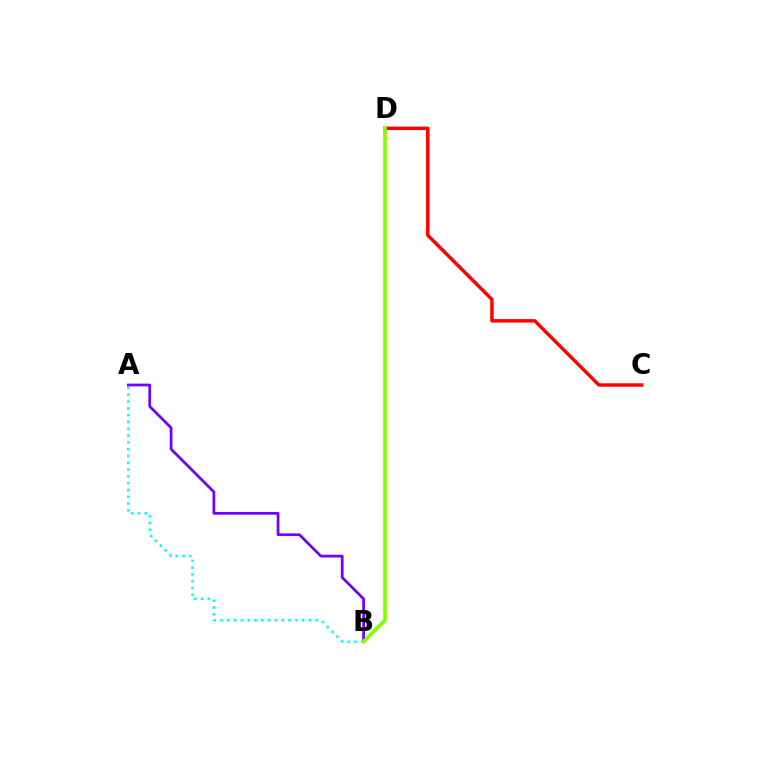{('A', 'B'): [{'color': '#00fff6', 'line_style': 'dotted', 'thickness': 1.85}, {'color': '#7200ff', 'line_style': 'solid', 'thickness': 1.97}], ('C', 'D'): [{'color': '#ff0000', 'line_style': 'solid', 'thickness': 2.48}], ('B', 'D'): [{'color': '#84ff00', 'line_style': 'solid', 'thickness': 2.66}]}